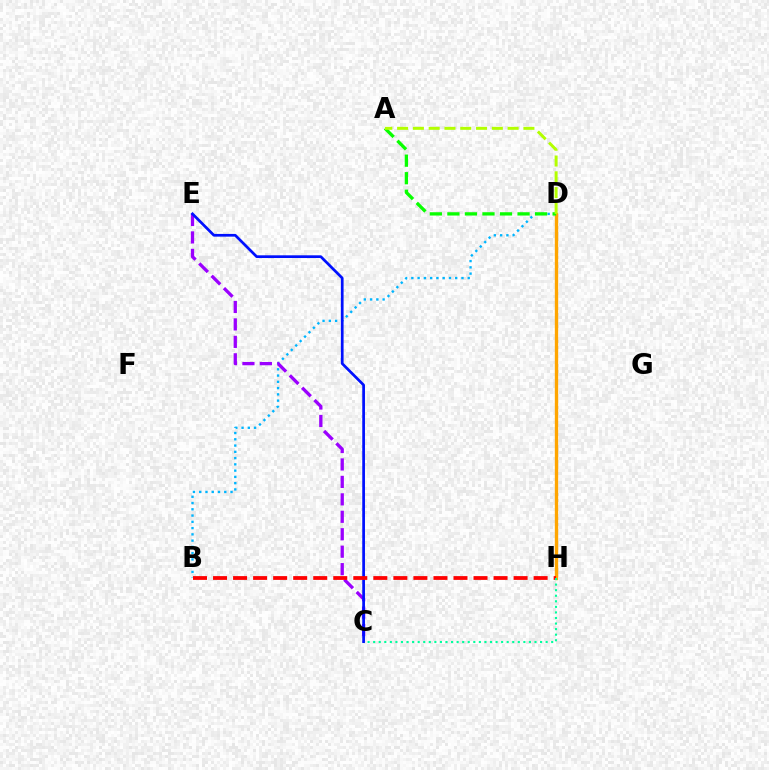{('B', 'D'): [{'color': '#00b5ff', 'line_style': 'dotted', 'thickness': 1.7}], ('D', 'H'): [{'color': '#ff00bd', 'line_style': 'dashed', 'thickness': 1.81}, {'color': '#ffa500', 'line_style': 'solid', 'thickness': 2.41}], ('C', 'E'): [{'color': '#9b00ff', 'line_style': 'dashed', 'thickness': 2.37}, {'color': '#0010ff', 'line_style': 'solid', 'thickness': 1.96}], ('A', 'D'): [{'color': '#08ff00', 'line_style': 'dashed', 'thickness': 2.38}, {'color': '#b3ff00', 'line_style': 'dashed', 'thickness': 2.14}], ('B', 'H'): [{'color': '#ff0000', 'line_style': 'dashed', 'thickness': 2.72}], ('C', 'H'): [{'color': '#00ff9d', 'line_style': 'dotted', 'thickness': 1.51}]}